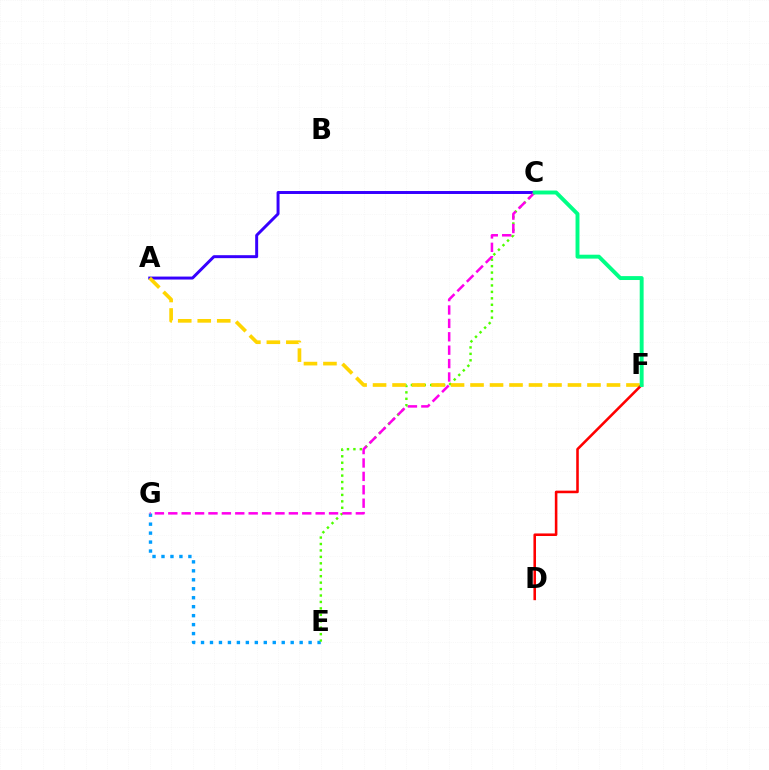{('E', 'G'): [{'color': '#009eff', 'line_style': 'dotted', 'thickness': 2.44}], ('A', 'C'): [{'color': '#3700ff', 'line_style': 'solid', 'thickness': 2.13}], ('C', 'E'): [{'color': '#4fff00', 'line_style': 'dotted', 'thickness': 1.75}], ('A', 'F'): [{'color': '#ffd500', 'line_style': 'dashed', 'thickness': 2.65}], ('D', 'F'): [{'color': '#ff0000', 'line_style': 'solid', 'thickness': 1.85}], ('C', 'G'): [{'color': '#ff00ed', 'line_style': 'dashed', 'thickness': 1.82}], ('C', 'F'): [{'color': '#00ff86', 'line_style': 'solid', 'thickness': 2.82}]}